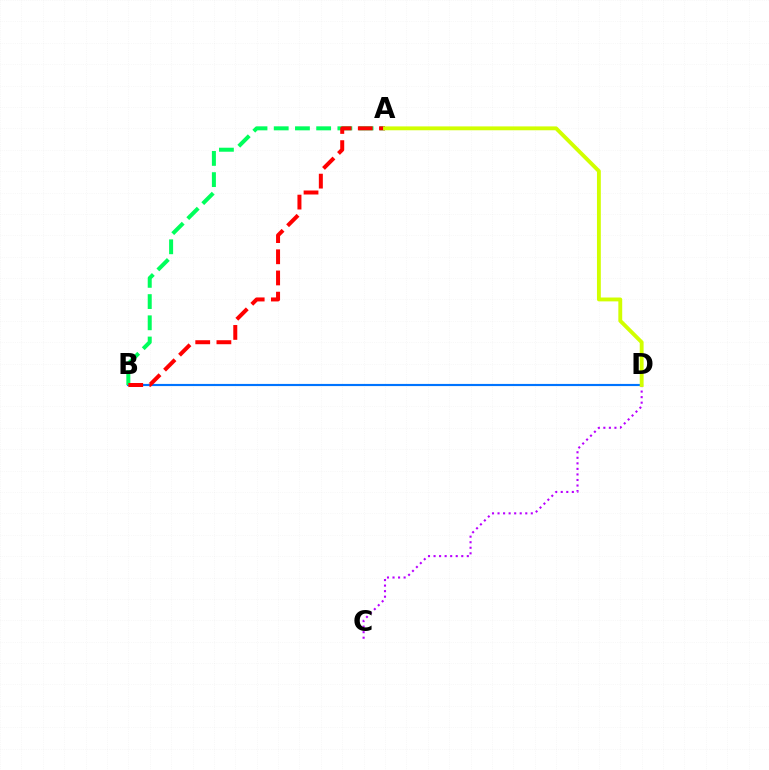{('B', 'D'): [{'color': '#0074ff', 'line_style': 'solid', 'thickness': 1.55}], ('C', 'D'): [{'color': '#b900ff', 'line_style': 'dotted', 'thickness': 1.51}], ('A', 'B'): [{'color': '#00ff5c', 'line_style': 'dashed', 'thickness': 2.88}, {'color': '#ff0000', 'line_style': 'dashed', 'thickness': 2.88}], ('A', 'D'): [{'color': '#d1ff00', 'line_style': 'solid', 'thickness': 2.78}]}